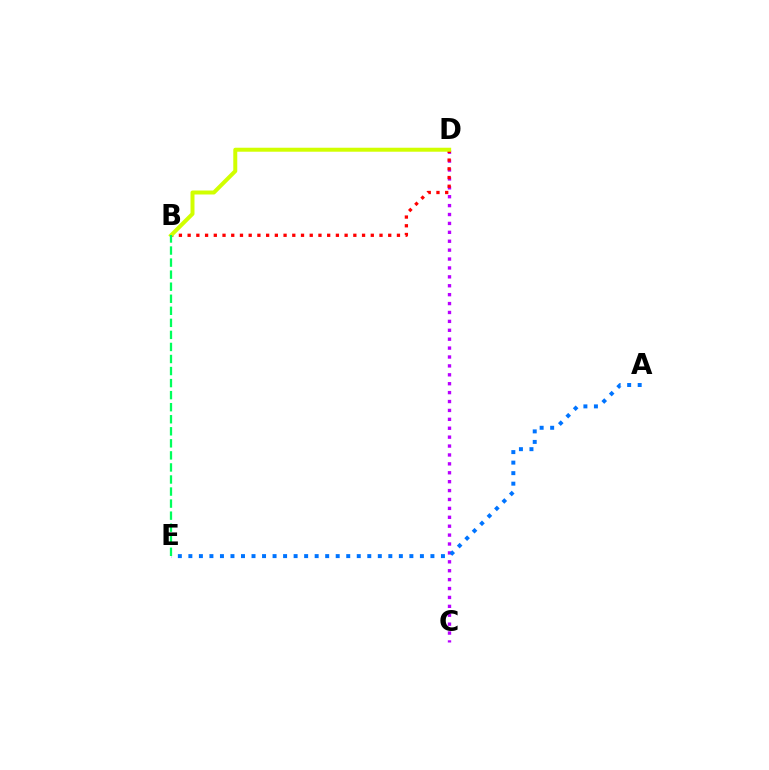{('C', 'D'): [{'color': '#b900ff', 'line_style': 'dotted', 'thickness': 2.42}], ('B', 'D'): [{'color': '#ff0000', 'line_style': 'dotted', 'thickness': 2.37}, {'color': '#d1ff00', 'line_style': 'solid', 'thickness': 2.87}], ('A', 'E'): [{'color': '#0074ff', 'line_style': 'dotted', 'thickness': 2.86}], ('B', 'E'): [{'color': '#00ff5c', 'line_style': 'dashed', 'thickness': 1.64}]}